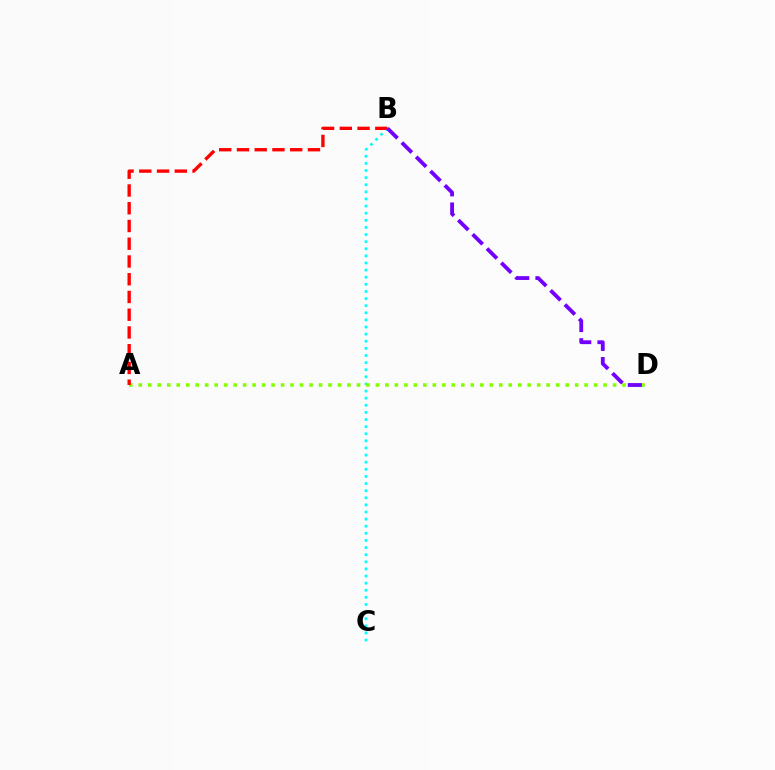{('B', 'C'): [{'color': '#00fff6', 'line_style': 'dotted', 'thickness': 1.93}], ('A', 'D'): [{'color': '#84ff00', 'line_style': 'dotted', 'thickness': 2.58}], ('A', 'B'): [{'color': '#ff0000', 'line_style': 'dashed', 'thickness': 2.41}], ('B', 'D'): [{'color': '#7200ff', 'line_style': 'dashed', 'thickness': 2.74}]}